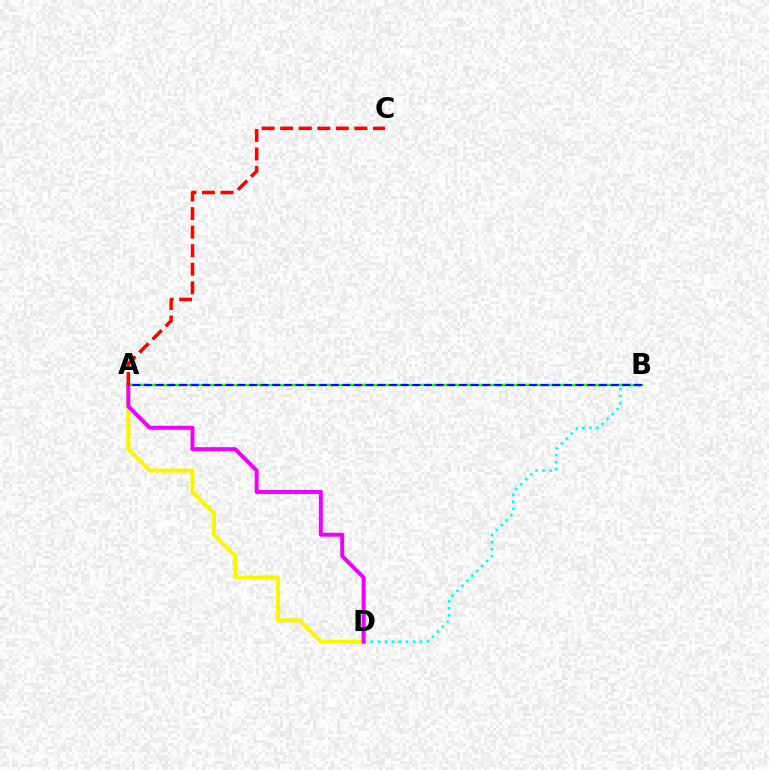{('B', 'D'): [{'color': '#00fff6', 'line_style': 'dotted', 'thickness': 1.9}], ('A', 'D'): [{'color': '#fcf500', 'line_style': 'solid', 'thickness': 2.92}, {'color': '#ee00ff', 'line_style': 'solid', 'thickness': 2.86}], ('A', 'B'): [{'color': '#08ff00', 'line_style': 'solid', 'thickness': 1.61}, {'color': '#0010ff', 'line_style': 'dashed', 'thickness': 1.58}], ('A', 'C'): [{'color': '#ff0000', 'line_style': 'dashed', 'thickness': 2.52}]}